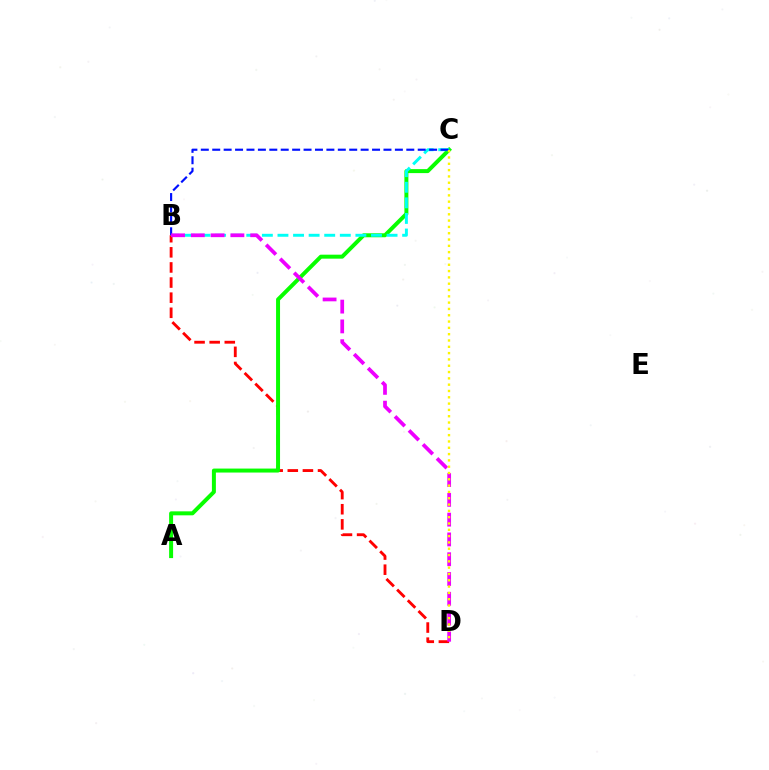{('B', 'D'): [{'color': '#ff0000', 'line_style': 'dashed', 'thickness': 2.05}, {'color': '#ee00ff', 'line_style': 'dashed', 'thickness': 2.69}], ('A', 'C'): [{'color': '#08ff00', 'line_style': 'solid', 'thickness': 2.86}], ('B', 'C'): [{'color': '#00fff6', 'line_style': 'dashed', 'thickness': 2.12}, {'color': '#0010ff', 'line_style': 'dashed', 'thickness': 1.55}], ('C', 'D'): [{'color': '#fcf500', 'line_style': 'dotted', 'thickness': 1.71}]}